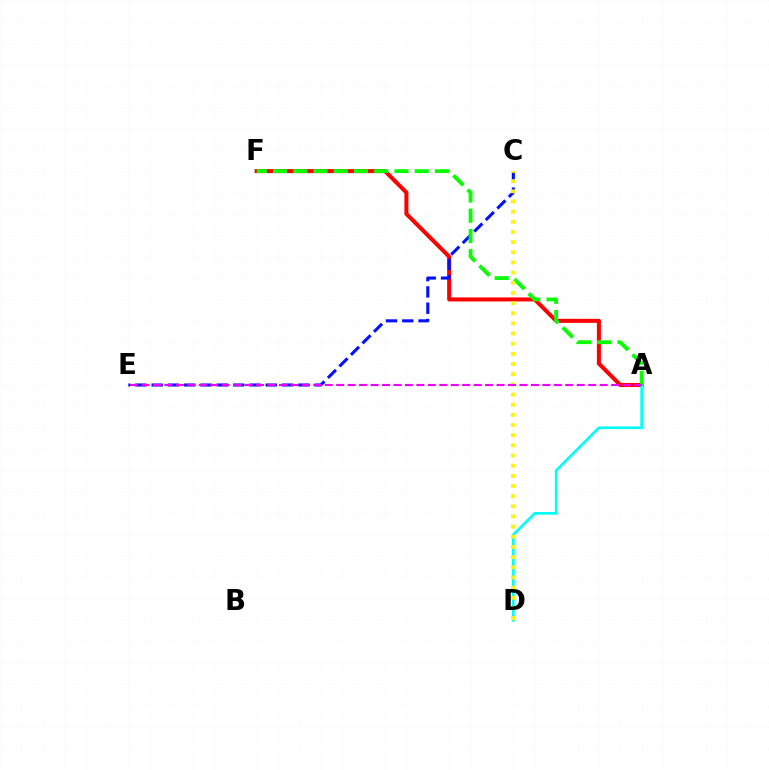{('A', 'F'): [{'color': '#ff0000', 'line_style': 'solid', 'thickness': 2.91}, {'color': '#08ff00', 'line_style': 'dashed', 'thickness': 2.75}], ('A', 'D'): [{'color': '#00fff6', 'line_style': 'solid', 'thickness': 1.92}], ('C', 'E'): [{'color': '#0010ff', 'line_style': 'dashed', 'thickness': 2.22}], ('C', 'D'): [{'color': '#fcf500', 'line_style': 'dotted', 'thickness': 2.76}], ('A', 'E'): [{'color': '#ee00ff', 'line_style': 'dashed', 'thickness': 1.56}]}